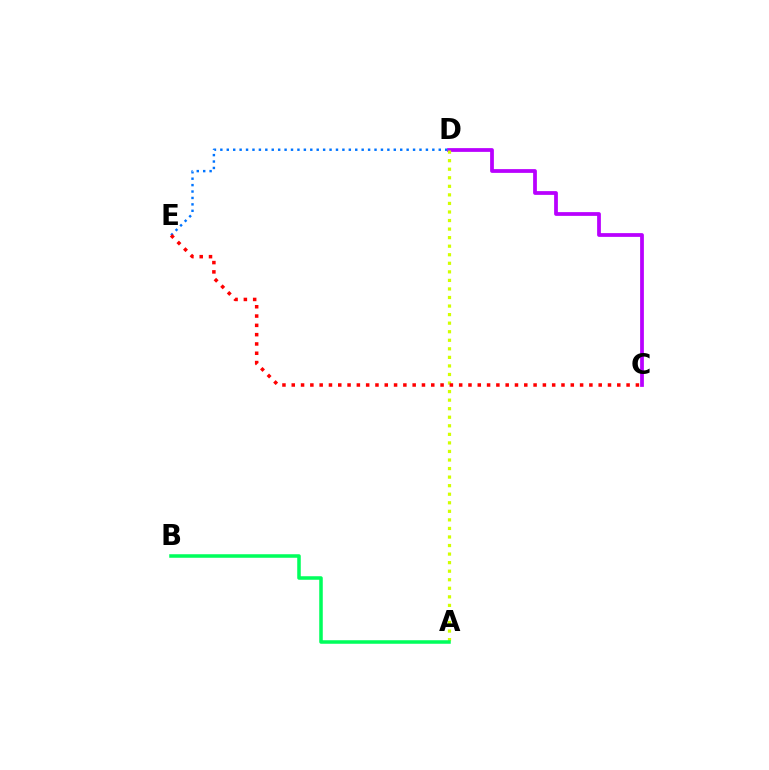{('C', 'D'): [{'color': '#b900ff', 'line_style': 'solid', 'thickness': 2.71}], ('A', 'D'): [{'color': '#d1ff00', 'line_style': 'dotted', 'thickness': 2.32}], ('D', 'E'): [{'color': '#0074ff', 'line_style': 'dotted', 'thickness': 1.75}], ('A', 'B'): [{'color': '#00ff5c', 'line_style': 'solid', 'thickness': 2.54}], ('C', 'E'): [{'color': '#ff0000', 'line_style': 'dotted', 'thickness': 2.53}]}